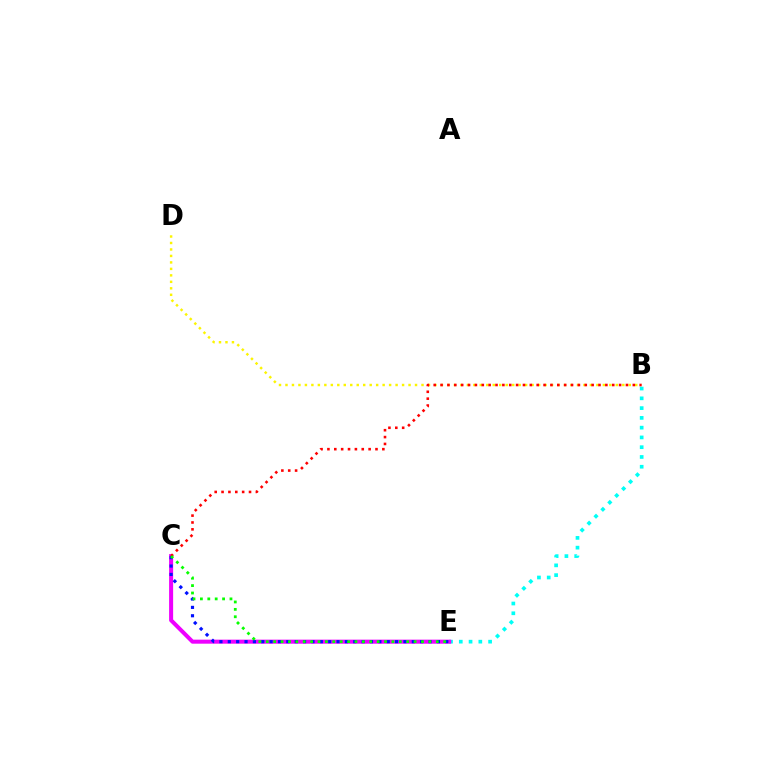{('B', 'E'): [{'color': '#00fff6', 'line_style': 'dotted', 'thickness': 2.66}], ('B', 'D'): [{'color': '#fcf500', 'line_style': 'dotted', 'thickness': 1.76}], ('C', 'E'): [{'color': '#ee00ff', 'line_style': 'solid', 'thickness': 2.9}, {'color': '#0010ff', 'line_style': 'dotted', 'thickness': 2.27}, {'color': '#08ff00', 'line_style': 'dotted', 'thickness': 2.01}], ('B', 'C'): [{'color': '#ff0000', 'line_style': 'dotted', 'thickness': 1.87}]}